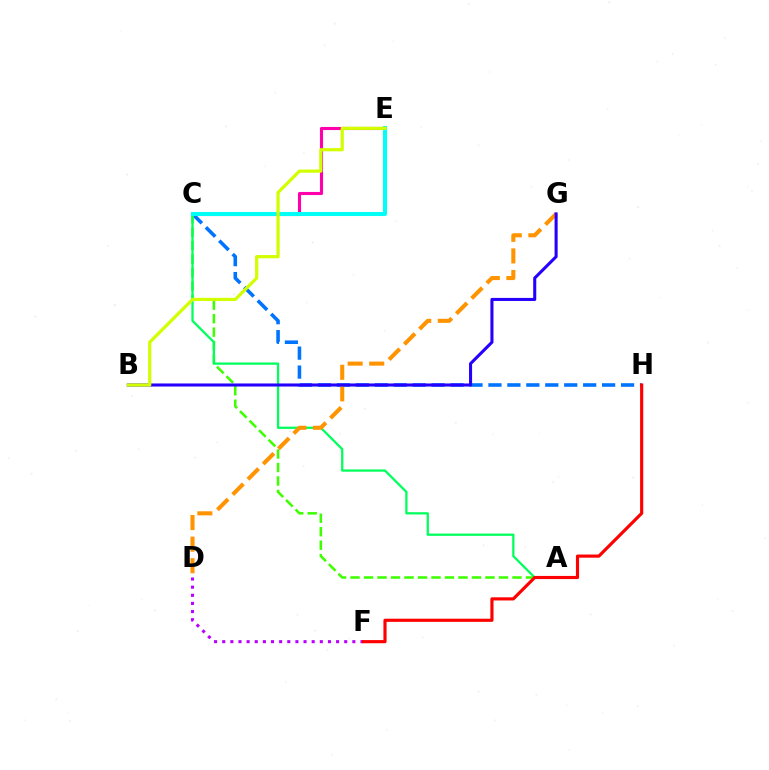{('C', 'H'): [{'color': '#0074ff', 'line_style': 'dashed', 'thickness': 2.57}], ('D', 'F'): [{'color': '#b900ff', 'line_style': 'dotted', 'thickness': 2.21}], ('C', 'E'): [{'color': '#ff00ac', 'line_style': 'solid', 'thickness': 2.23}, {'color': '#00fff6', 'line_style': 'solid', 'thickness': 2.92}], ('A', 'C'): [{'color': '#3dff00', 'line_style': 'dashed', 'thickness': 1.83}, {'color': '#00ff5c', 'line_style': 'solid', 'thickness': 1.63}], ('D', 'G'): [{'color': '#ff9400', 'line_style': 'dashed', 'thickness': 2.93}], ('B', 'G'): [{'color': '#2500ff', 'line_style': 'solid', 'thickness': 2.21}], ('B', 'E'): [{'color': '#d1ff00', 'line_style': 'solid', 'thickness': 2.31}], ('F', 'H'): [{'color': '#ff0000', 'line_style': 'solid', 'thickness': 2.26}]}